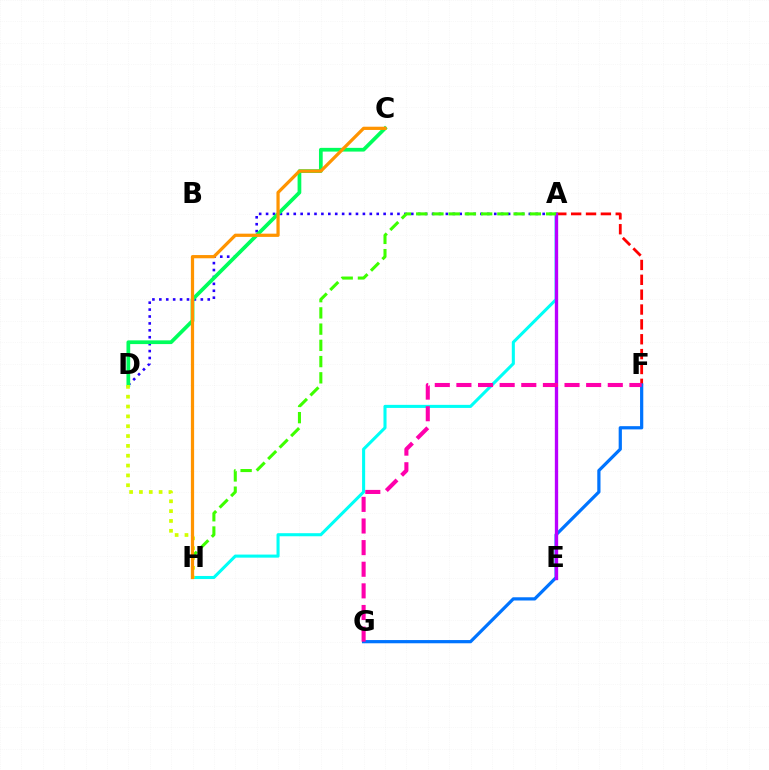{('A', 'D'): [{'color': '#2500ff', 'line_style': 'dotted', 'thickness': 1.88}], ('A', 'H'): [{'color': '#00fff6', 'line_style': 'solid', 'thickness': 2.21}, {'color': '#3dff00', 'line_style': 'dashed', 'thickness': 2.2}], ('C', 'D'): [{'color': '#00ff5c', 'line_style': 'solid', 'thickness': 2.68}], ('A', 'F'): [{'color': '#ff0000', 'line_style': 'dashed', 'thickness': 2.02}], ('F', 'G'): [{'color': '#0074ff', 'line_style': 'solid', 'thickness': 2.32}, {'color': '#ff00ac', 'line_style': 'dashed', 'thickness': 2.94}], ('A', 'E'): [{'color': '#b900ff', 'line_style': 'solid', 'thickness': 2.39}], ('D', 'H'): [{'color': '#d1ff00', 'line_style': 'dotted', 'thickness': 2.67}], ('C', 'H'): [{'color': '#ff9400', 'line_style': 'solid', 'thickness': 2.33}]}